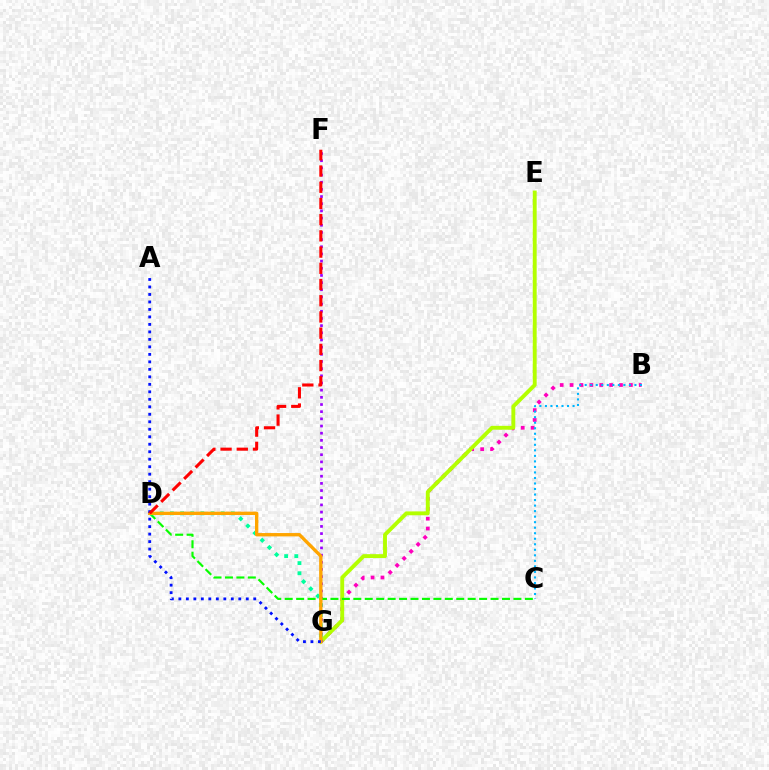{('B', 'G'): [{'color': '#ff00bd', 'line_style': 'dotted', 'thickness': 2.69}], ('E', 'G'): [{'color': '#b3ff00', 'line_style': 'solid', 'thickness': 2.8}], ('F', 'G'): [{'color': '#9b00ff', 'line_style': 'dotted', 'thickness': 1.95}], ('C', 'D'): [{'color': '#08ff00', 'line_style': 'dashed', 'thickness': 1.55}], ('B', 'C'): [{'color': '#00b5ff', 'line_style': 'dotted', 'thickness': 1.5}], ('D', 'G'): [{'color': '#00ff9d', 'line_style': 'dotted', 'thickness': 2.76}, {'color': '#ffa500', 'line_style': 'solid', 'thickness': 2.41}], ('A', 'G'): [{'color': '#0010ff', 'line_style': 'dotted', 'thickness': 2.03}], ('D', 'F'): [{'color': '#ff0000', 'line_style': 'dashed', 'thickness': 2.2}]}